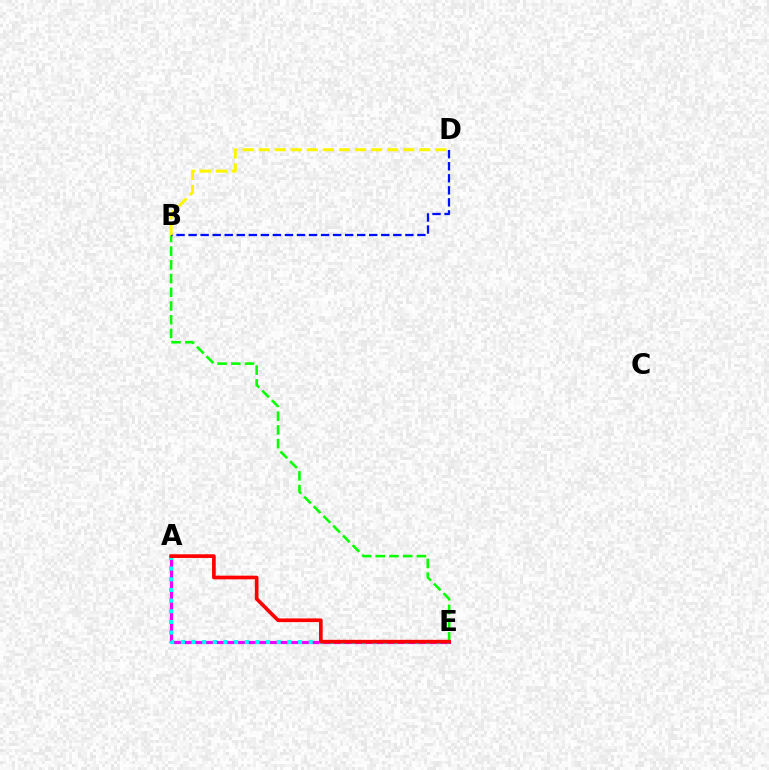{('A', 'E'): [{'color': '#ee00ff', 'line_style': 'solid', 'thickness': 2.29}, {'color': '#00fff6', 'line_style': 'dotted', 'thickness': 2.89}, {'color': '#ff0000', 'line_style': 'solid', 'thickness': 2.65}], ('B', 'E'): [{'color': '#08ff00', 'line_style': 'dashed', 'thickness': 1.86}], ('B', 'D'): [{'color': '#0010ff', 'line_style': 'dashed', 'thickness': 1.64}, {'color': '#fcf500', 'line_style': 'dashed', 'thickness': 2.18}]}